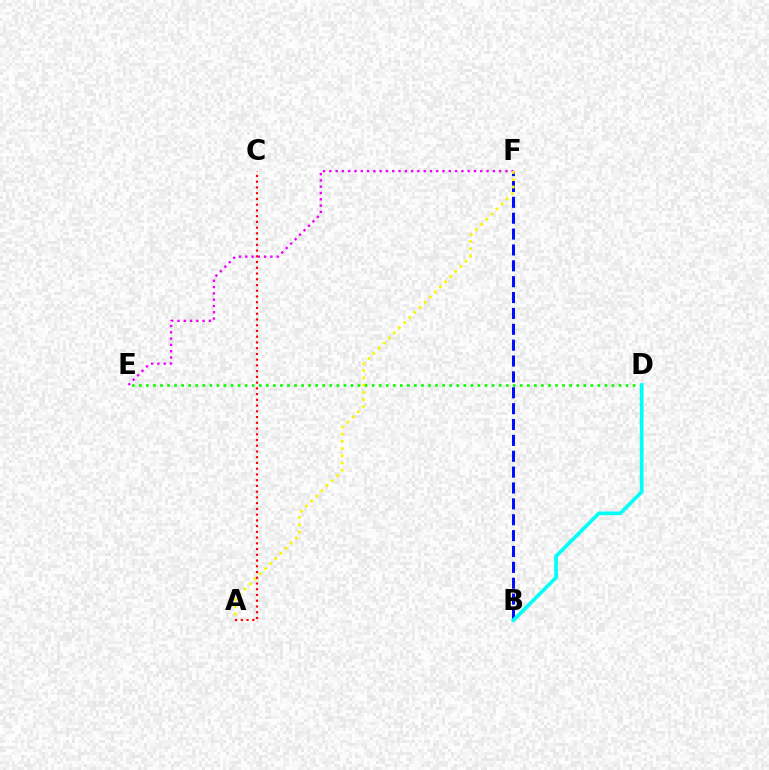{('B', 'F'): [{'color': '#0010ff', 'line_style': 'dashed', 'thickness': 2.16}], ('E', 'F'): [{'color': '#ee00ff', 'line_style': 'dotted', 'thickness': 1.71}], ('D', 'E'): [{'color': '#08ff00', 'line_style': 'dotted', 'thickness': 1.92}], ('B', 'D'): [{'color': '#00fff6', 'line_style': 'solid', 'thickness': 2.64}], ('A', 'F'): [{'color': '#fcf500', 'line_style': 'dotted', 'thickness': 1.96}], ('A', 'C'): [{'color': '#ff0000', 'line_style': 'dotted', 'thickness': 1.56}]}